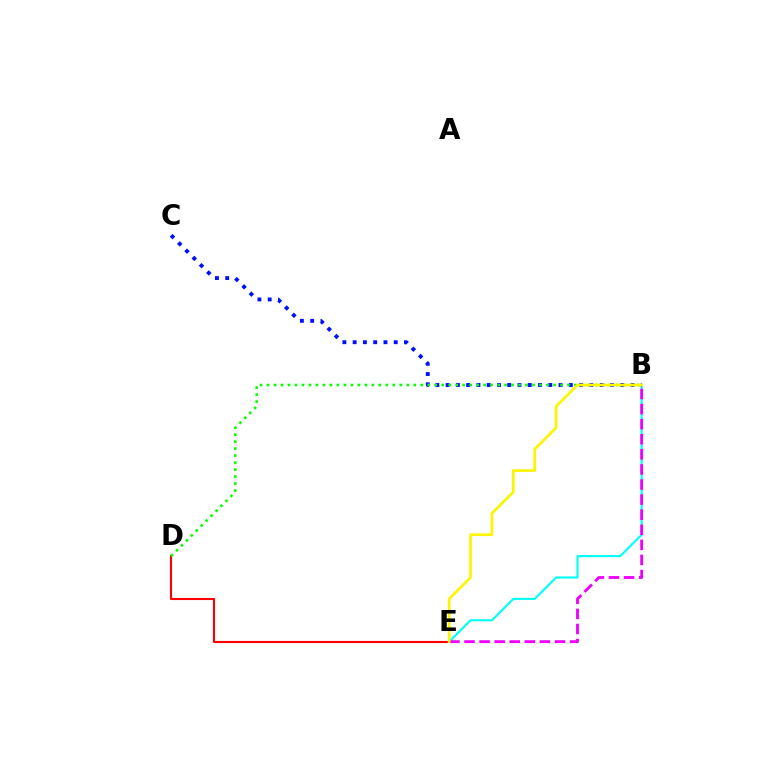{('D', 'E'): [{'color': '#ff0000', 'line_style': 'solid', 'thickness': 1.52}], ('B', 'E'): [{'color': '#00fff6', 'line_style': 'solid', 'thickness': 1.54}, {'color': '#ee00ff', 'line_style': 'dashed', 'thickness': 2.05}, {'color': '#fcf500', 'line_style': 'solid', 'thickness': 1.93}], ('B', 'C'): [{'color': '#0010ff', 'line_style': 'dotted', 'thickness': 2.79}], ('B', 'D'): [{'color': '#08ff00', 'line_style': 'dotted', 'thickness': 1.9}]}